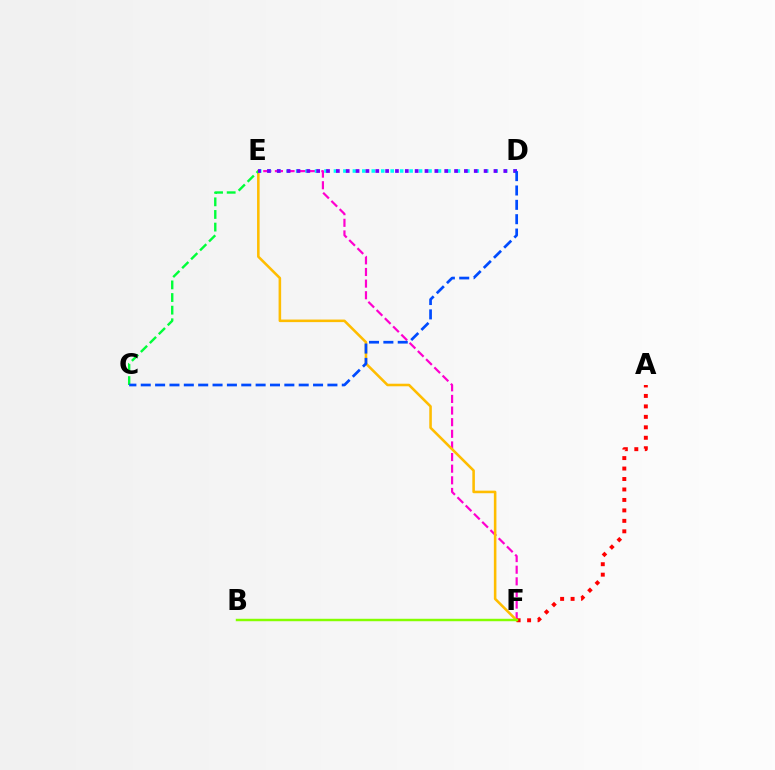{('E', 'F'): [{'color': '#ff00cf', 'line_style': 'dashed', 'thickness': 1.58}, {'color': '#ffbd00', 'line_style': 'solid', 'thickness': 1.85}], ('D', 'E'): [{'color': '#00fff6', 'line_style': 'dotted', 'thickness': 2.57}, {'color': '#7200ff', 'line_style': 'dotted', 'thickness': 2.68}], ('A', 'F'): [{'color': '#ff0000', 'line_style': 'dotted', 'thickness': 2.84}], ('C', 'E'): [{'color': '#00ff39', 'line_style': 'dashed', 'thickness': 1.71}], ('B', 'F'): [{'color': '#84ff00', 'line_style': 'solid', 'thickness': 1.77}], ('C', 'D'): [{'color': '#004bff', 'line_style': 'dashed', 'thickness': 1.95}]}